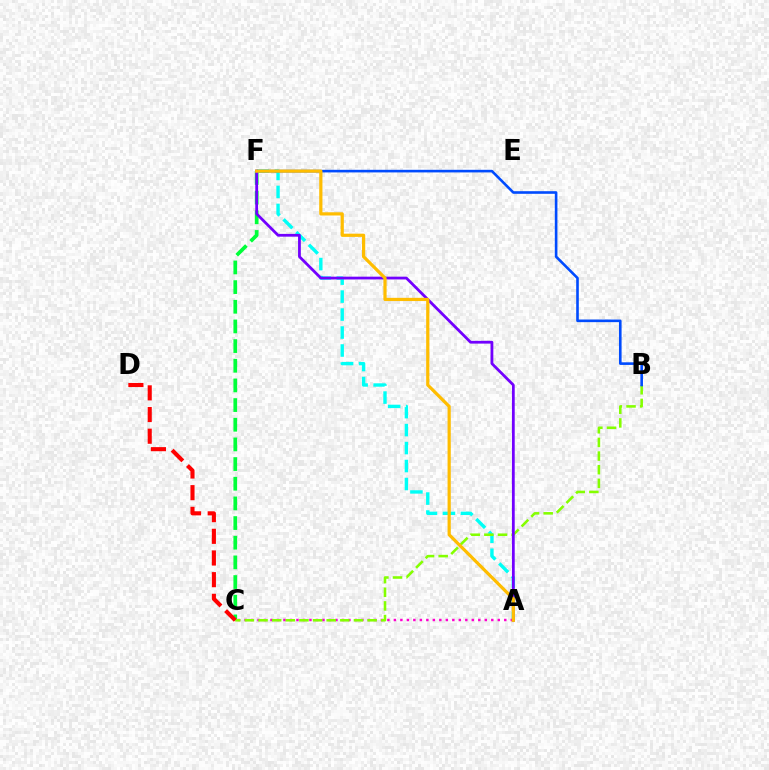{('C', 'F'): [{'color': '#00ff39', 'line_style': 'dashed', 'thickness': 2.67}], ('A', 'F'): [{'color': '#00fff6', 'line_style': 'dashed', 'thickness': 2.44}, {'color': '#7200ff', 'line_style': 'solid', 'thickness': 2.0}, {'color': '#ffbd00', 'line_style': 'solid', 'thickness': 2.31}], ('A', 'C'): [{'color': '#ff00cf', 'line_style': 'dotted', 'thickness': 1.76}], ('B', 'C'): [{'color': '#84ff00', 'line_style': 'dashed', 'thickness': 1.85}], ('B', 'F'): [{'color': '#004bff', 'line_style': 'solid', 'thickness': 1.88}], ('C', 'D'): [{'color': '#ff0000', 'line_style': 'dashed', 'thickness': 2.94}]}